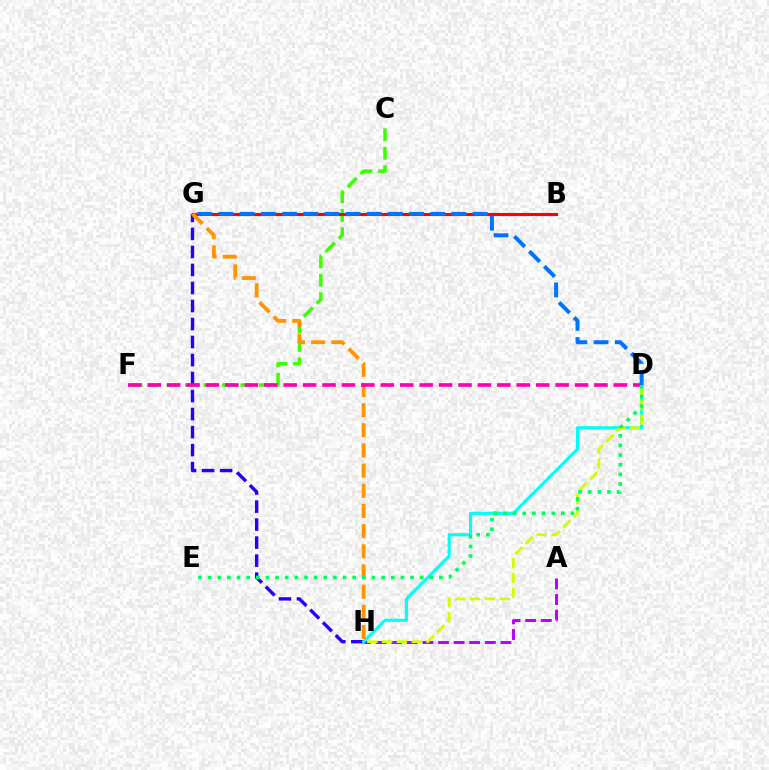{('C', 'F'): [{'color': '#3dff00', 'line_style': 'dashed', 'thickness': 2.51}], ('G', 'H'): [{'color': '#2500ff', 'line_style': 'dashed', 'thickness': 2.45}, {'color': '#ff9400', 'line_style': 'dashed', 'thickness': 2.74}], ('A', 'H'): [{'color': '#b900ff', 'line_style': 'dashed', 'thickness': 2.12}], ('D', 'H'): [{'color': '#00fff6', 'line_style': 'solid', 'thickness': 2.24}, {'color': '#d1ff00', 'line_style': 'dashed', 'thickness': 2.01}], ('B', 'G'): [{'color': '#ff0000', 'line_style': 'solid', 'thickness': 2.24}], ('D', 'F'): [{'color': '#ff00ac', 'line_style': 'dashed', 'thickness': 2.64}], ('D', 'G'): [{'color': '#0074ff', 'line_style': 'dashed', 'thickness': 2.88}], ('D', 'E'): [{'color': '#00ff5c', 'line_style': 'dotted', 'thickness': 2.62}]}